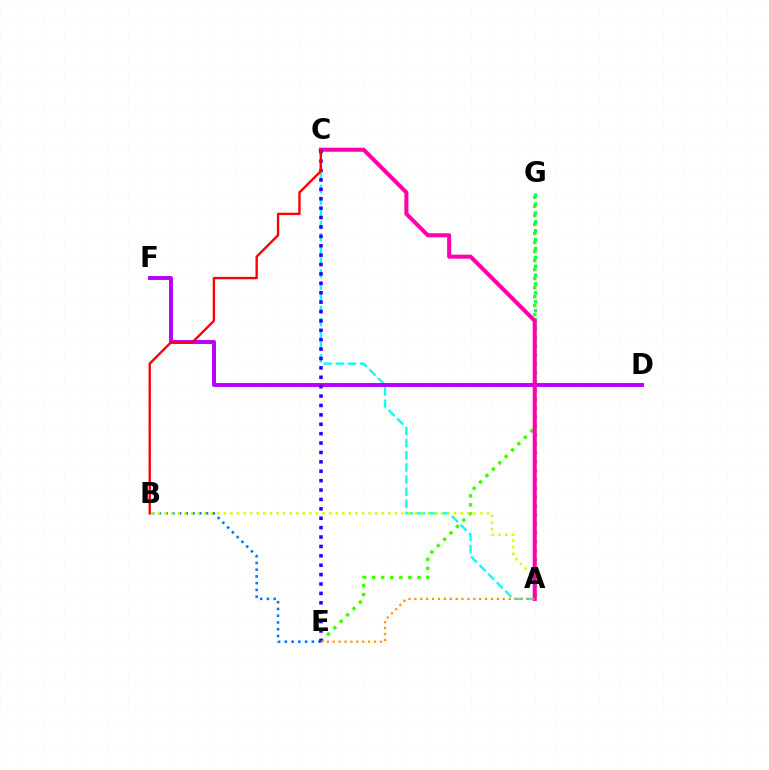{('E', 'G'): [{'color': '#3dff00', 'line_style': 'dotted', 'thickness': 2.45}], ('A', 'C'): [{'color': '#00fff6', 'line_style': 'dashed', 'thickness': 1.65}, {'color': '#ff00ac', 'line_style': 'solid', 'thickness': 2.92}], ('B', 'E'): [{'color': '#0074ff', 'line_style': 'dotted', 'thickness': 1.83}], ('A', 'B'): [{'color': '#d1ff00', 'line_style': 'dotted', 'thickness': 1.79}], ('A', 'G'): [{'color': '#00ff5c', 'line_style': 'dotted', 'thickness': 2.42}], ('D', 'F'): [{'color': '#b900ff', 'line_style': 'solid', 'thickness': 2.83}], ('C', 'E'): [{'color': '#2500ff', 'line_style': 'dotted', 'thickness': 2.55}], ('A', 'E'): [{'color': '#ff9400', 'line_style': 'dotted', 'thickness': 1.6}], ('B', 'C'): [{'color': '#ff0000', 'line_style': 'solid', 'thickness': 1.71}]}